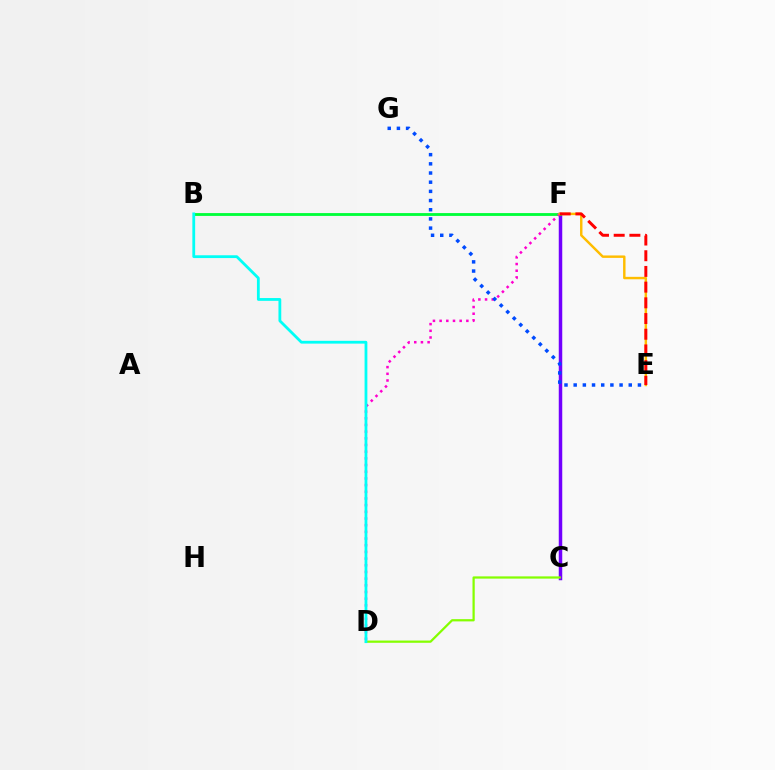{('C', 'F'): [{'color': '#7200ff', 'line_style': 'solid', 'thickness': 2.51}], ('B', 'F'): [{'color': '#00ff39', 'line_style': 'solid', 'thickness': 2.04}], ('C', 'D'): [{'color': '#84ff00', 'line_style': 'solid', 'thickness': 1.61}], ('D', 'F'): [{'color': '#ff00cf', 'line_style': 'dotted', 'thickness': 1.82}], ('E', 'F'): [{'color': '#ffbd00', 'line_style': 'solid', 'thickness': 1.76}, {'color': '#ff0000', 'line_style': 'dashed', 'thickness': 2.13}], ('B', 'D'): [{'color': '#00fff6', 'line_style': 'solid', 'thickness': 2.01}], ('E', 'G'): [{'color': '#004bff', 'line_style': 'dotted', 'thickness': 2.49}]}